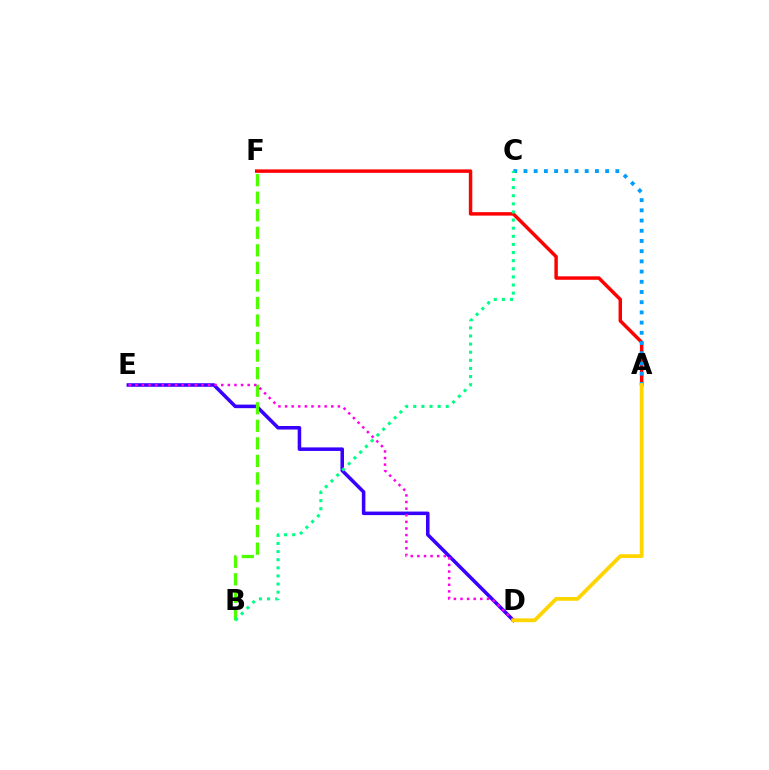{('D', 'E'): [{'color': '#3700ff', 'line_style': 'solid', 'thickness': 2.55}, {'color': '#ff00ed', 'line_style': 'dotted', 'thickness': 1.8}], ('B', 'F'): [{'color': '#4fff00', 'line_style': 'dashed', 'thickness': 2.38}], ('A', 'F'): [{'color': '#ff0000', 'line_style': 'solid', 'thickness': 2.49}], ('A', 'C'): [{'color': '#009eff', 'line_style': 'dotted', 'thickness': 2.77}], ('A', 'D'): [{'color': '#ffd500', 'line_style': 'solid', 'thickness': 2.72}], ('B', 'C'): [{'color': '#00ff86', 'line_style': 'dotted', 'thickness': 2.21}]}